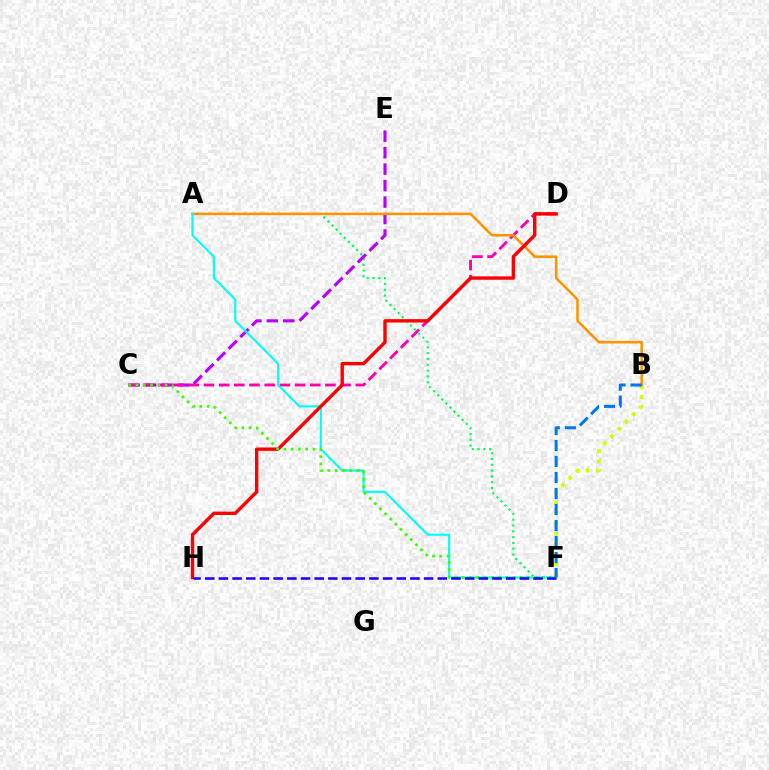{('A', 'F'): [{'color': '#00ff5c', 'line_style': 'dotted', 'thickness': 1.57}, {'color': '#00fff6', 'line_style': 'solid', 'thickness': 1.54}], ('C', 'E'): [{'color': '#b900ff', 'line_style': 'dashed', 'thickness': 2.24}], ('B', 'F'): [{'color': '#d1ff00', 'line_style': 'dotted', 'thickness': 2.78}, {'color': '#0074ff', 'line_style': 'dashed', 'thickness': 2.17}], ('C', 'D'): [{'color': '#ff00ac', 'line_style': 'dashed', 'thickness': 2.06}], ('A', 'B'): [{'color': '#ff9400', 'line_style': 'solid', 'thickness': 1.83}], ('D', 'H'): [{'color': '#ff0000', 'line_style': 'solid', 'thickness': 2.43}], ('C', 'F'): [{'color': '#3dff00', 'line_style': 'dotted', 'thickness': 1.97}], ('F', 'H'): [{'color': '#2500ff', 'line_style': 'dashed', 'thickness': 1.86}]}